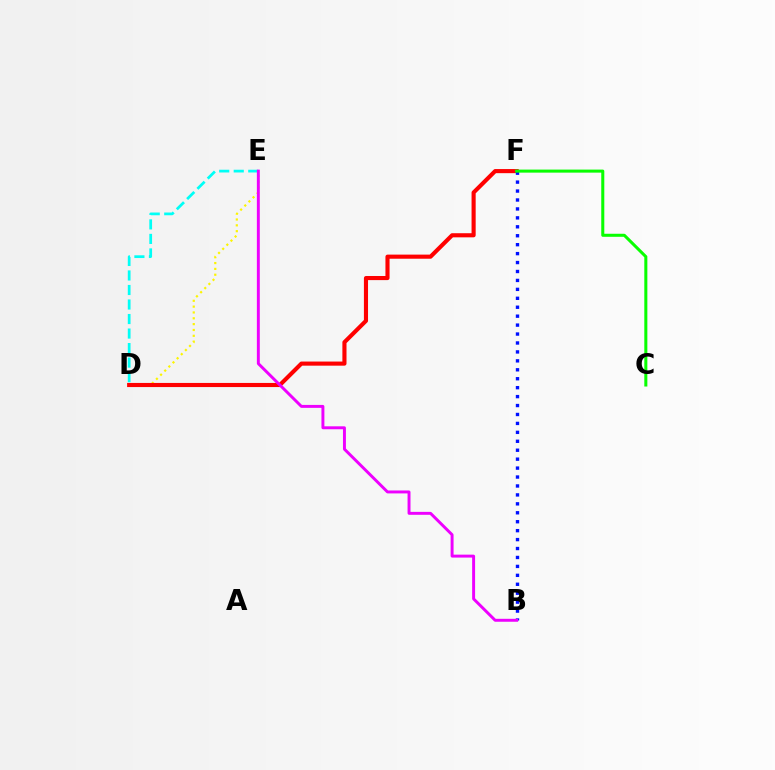{('D', 'E'): [{'color': '#fcf500', 'line_style': 'dotted', 'thickness': 1.59}, {'color': '#00fff6', 'line_style': 'dashed', 'thickness': 1.97}], ('D', 'F'): [{'color': '#ff0000', 'line_style': 'solid', 'thickness': 2.96}], ('B', 'F'): [{'color': '#0010ff', 'line_style': 'dotted', 'thickness': 2.43}], ('C', 'F'): [{'color': '#08ff00', 'line_style': 'solid', 'thickness': 2.19}], ('B', 'E'): [{'color': '#ee00ff', 'line_style': 'solid', 'thickness': 2.12}]}